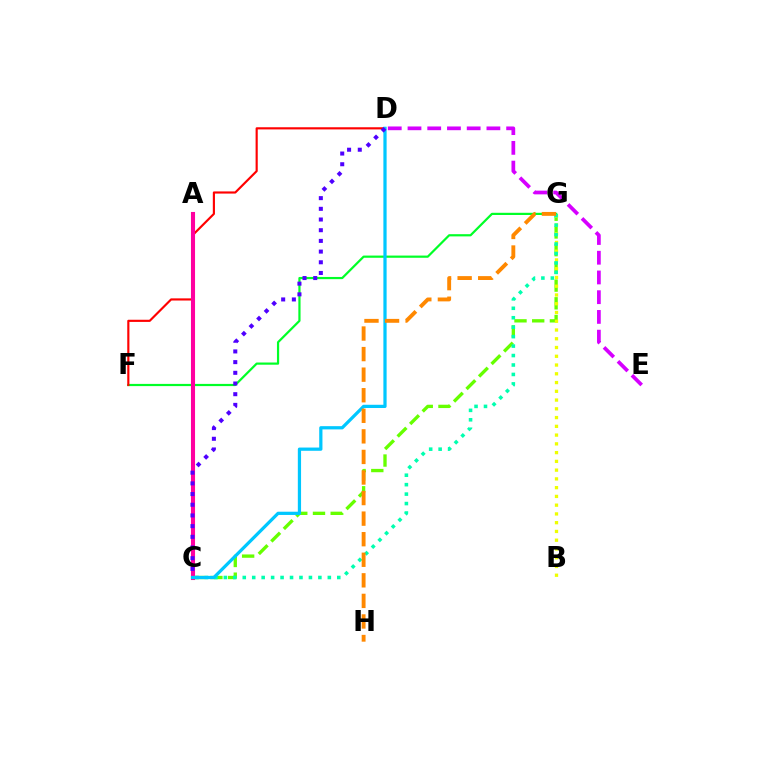{('F', 'G'): [{'color': '#00ff27', 'line_style': 'solid', 'thickness': 1.59}], ('D', 'F'): [{'color': '#ff0000', 'line_style': 'solid', 'thickness': 1.55}], ('C', 'G'): [{'color': '#66ff00', 'line_style': 'dashed', 'thickness': 2.41}, {'color': '#00ffaf', 'line_style': 'dotted', 'thickness': 2.57}], ('A', 'C'): [{'color': '#003fff', 'line_style': 'dashed', 'thickness': 1.73}, {'color': '#ff00a0', 'line_style': 'solid', 'thickness': 2.94}], ('D', 'E'): [{'color': '#d600ff', 'line_style': 'dashed', 'thickness': 2.68}], ('B', 'G'): [{'color': '#eeff00', 'line_style': 'dotted', 'thickness': 2.38}], ('C', 'D'): [{'color': '#00c7ff', 'line_style': 'solid', 'thickness': 2.33}, {'color': '#4f00ff', 'line_style': 'dotted', 'thickness': 2.9}], ('G', 'H'): [{'color': '#ff8800', 'line_style': 'dashed', 'thickness': 2.79}]}